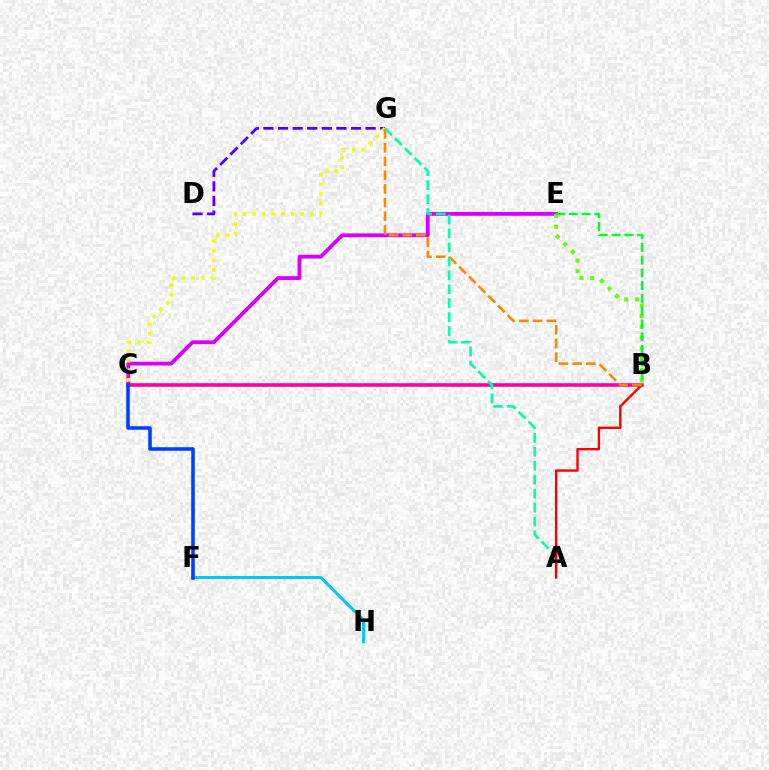{('D', 'G'): [{'color': '#4f00ff', 'line_style': 'dashed', 'thickness': 1.98}], ('F', 'H'): [{'color': '#00c7ff', 'line_style': 'solid', 'thickness': 2.17}], ('C', 'E'): [{'color': '#d600ff', 'line_style': 'solid', 'thickness': 2.73}], ('C', 'G'): [{'color': '#eeff00', 'line_style': 'dotted', 'thickness': 2.62}], ('B', 'C'): [{'color': '#ff00a0', 'line_style': 'solid', 'thickness': 2.57}], ('A', 'G'): [{'color': '#00ffaf', 'line_style': 'dashed', 'thickness': 1.89}], ('B', 'E'): [{'color': '#66ff00', 'line_style': 'dotted', 'thickness': 2.91}, {'color': '#00ff27', 'line_style': 'dashed', 'thickness': 1.73}], ('A', 'B'): [{'color': '#ff0000', 'line_style': 'solid', 'thickness': 1.72}], ('C', 'F'): [{'color': '#003fff', 'line_style': 'solid', 'thickness': 2.56}], ('B', 'G'): [{'color': '#ff8800', 'line_style': 'dashed', 'thickness': 1.86}]}